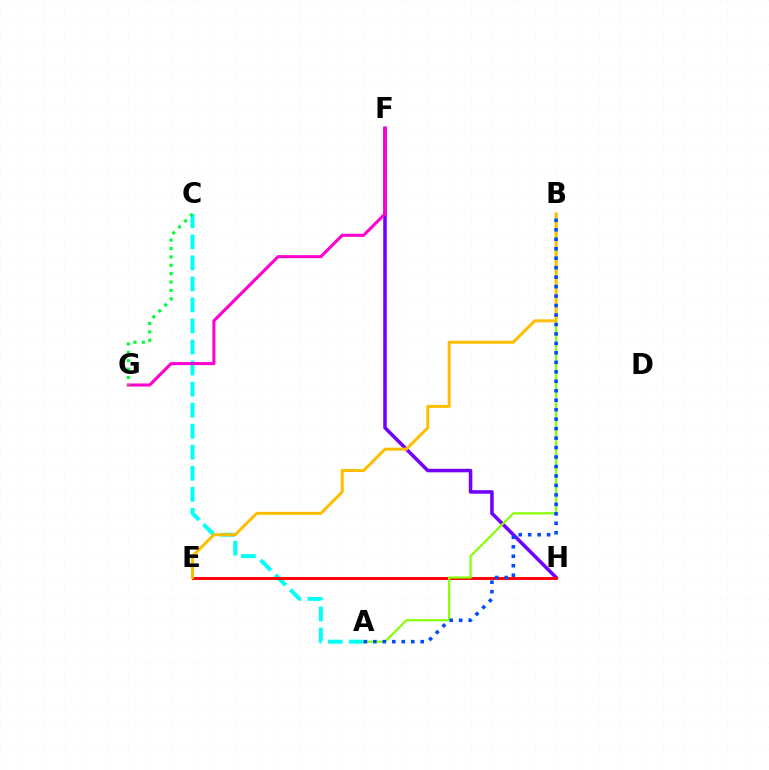{('A', 'C'): [{'color': '#00fff6', 'line_style': 'dashed', 'thickness': 2.86}], ('F', 'H'): [{'color': '#7200ff', 'line_style': 'solid', 'thickness': 2.54}], ('E', 'H'): [{'color': '#ff0000', 'line_style': 'solid', 'thickness': 2.08}], ('F', 'G'): [{'color': '#ff00cf', 'line_style': 'solid', 'thickness': 2.2}], ('A', 'B'): [{'color': '#84ff00', 'line_style': 'solid', 'thickness': 1.56}, {'color': '#004bff', 'line_style': 'dotted', 'thickness': 2.57}], ('B', 'E'): [{'color': '#ffbd00', 'line_style': 'solid', 'thickness': 2.16}], ('C', 'G'): [{'color': '#00ff39', 'line_style': 'dotted', 'thickness': 2.28}]}